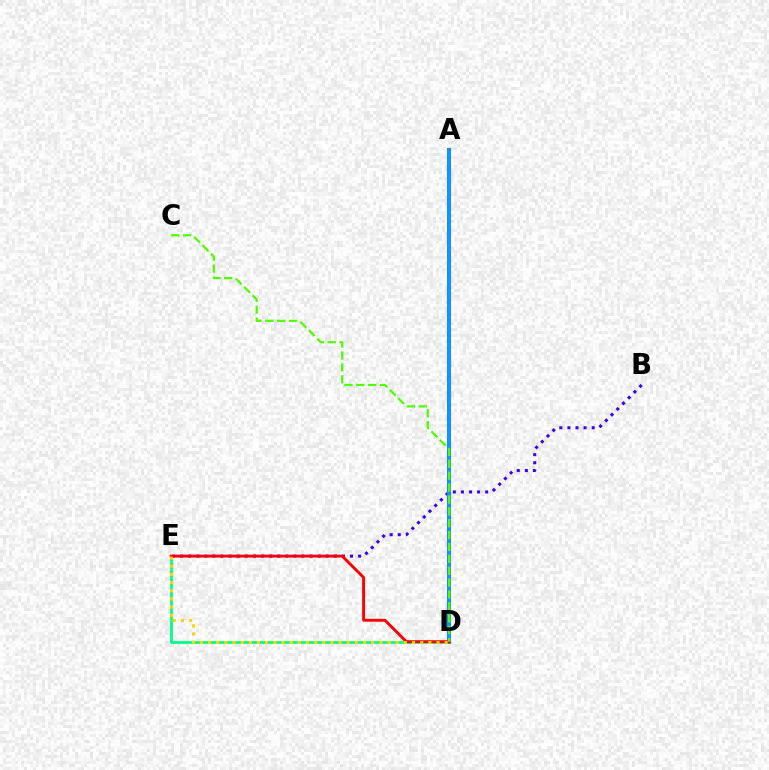{('D', 'E'): [{'color': '#00ff86', 'line_style': 'solid', 'thickness': 2.0}, {'color': '#ff0000', 'line_style': 'solid', 'thickness': 2.09}, {'color': '#ffd500', 'line_style': 'dotted', 'thickness': 2.22}], ('B', 'E'): [{'color': '#3700ff', 'line_style': 'dotted', 'thickness': 2.2}], ('A', 'D'): [{'color': '#ff00ed', 'line_style': 'solid', 'thickness': 2.93}, {'color': '#009eff', 'line_style': 'solid', 'thickness': 2.68}], ('C', 'D'): [{'color': '#4fff00', 'line_style': 'dashed', 'thickness': 1.61}]}